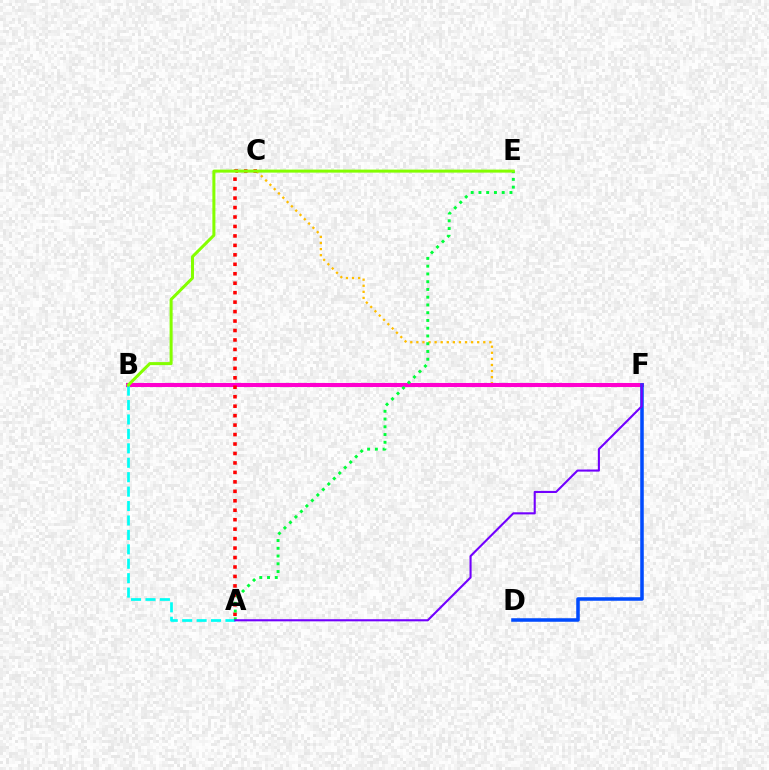{('C', 'F'): [{'color': '#ffbd00', 'line_style': 'dotted', 'thickness': 1.65}], ('B', 'F'): [{'color': '#ff00cf', 'line_style': 'solid', 'thickness': 2.91}], ('D', 'F'): [{'color': '#004bff', 'line_style': 'solid', 'thickness': 2.54}], ('A', 'C'): [{'color': '#ff0000', 'line_style': 'dotted', 'thickness': 2.57}], ('A', 'B'): [{'color': '#00fff6', 'line_style': 'dashed', 'thickness': 1.96}], ('A', 'E'): [{'color': '#00ff39', 'line_style': 'dotted', 'thickness': 2.11}], ('A', 'F'): [{'color': '#7200ff', 'line_style': 'solid', 'thickness': 1.52}], ('B', 'E'): [{'color': '#84ff00', 'line_style': 'solid', 'thickness': 2.17}]}